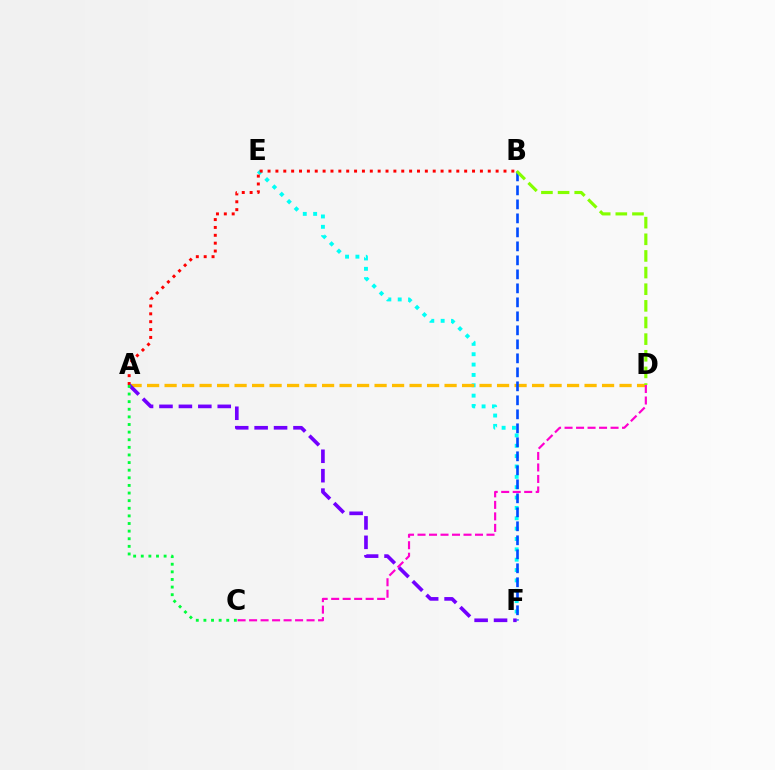{('E', 'F'): [{'color': '#00fff6', 'line_style': 'dotted', 'thickness': 2.81}], ('A', 'D'): [{'color': '#ffbd00', 'line_style': 'dashed', 'thickness': 2.38}], ('B', 'F'): [{'color': '#004bff', 'line_style': 'dashed', 'thickness': 1.9}], ('B', 'D'): [{'color': '#84ff00', 'line_style': 'dashed', 'thickness': 2.26}], ('A', 'B'): [{'color': '#ff0000', 'line_style': 'dotted', 'thickness': 2.14}], ('A', 'F'): [{'color': '#7200ff', 'line_style': 'dashed', 'thickness': 2.64}], ('A', 'C'): [{'color': '#00ff39', 'line_style': 'dotted', 'thickness': 2.07}], ('C', 'D'): [{'color': '#ff00cf', 'line_style': 'dashed', 'thickness': 1.56}]}